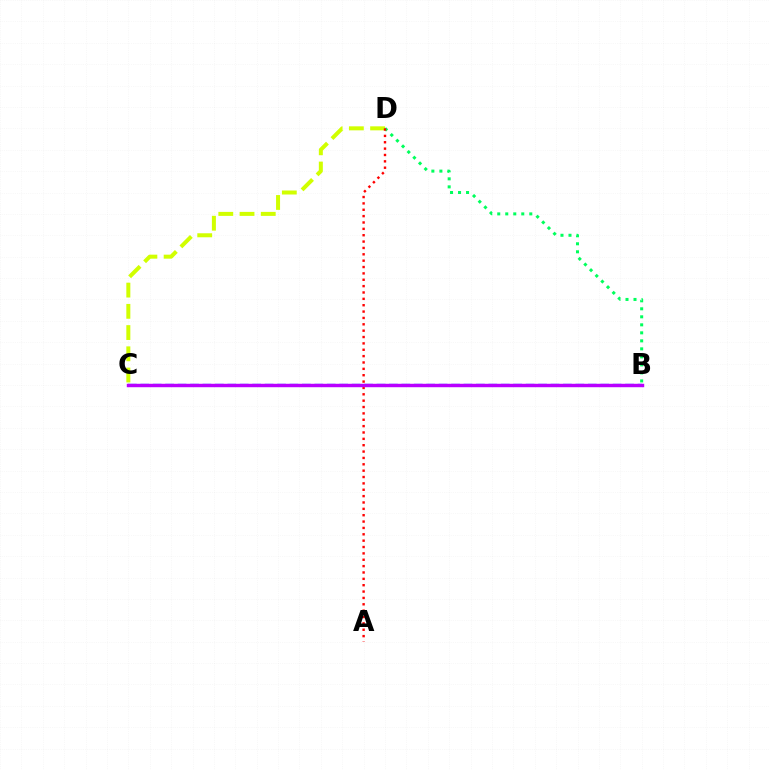{('B', 'C'): [{'color': '#0074ff', 'line_style': 'dashed', 'thickness': 1.69}, {'color': '#b900ff', 'line_style': 'solid', 'thickness': 2.47}], ('C', 'D'): [{'color': '#d1ff00', 'line_style': 'dashed', 'thickness': 2.88}], ('B', 'D'): [{'color': '#00ff5c', 'line_style': 'dotted', 'thickness': 2.18}], ('A', 'D'): [{'color': '#ff0000', 'line_style': 'dotted', 'thickness': 1.73}]}